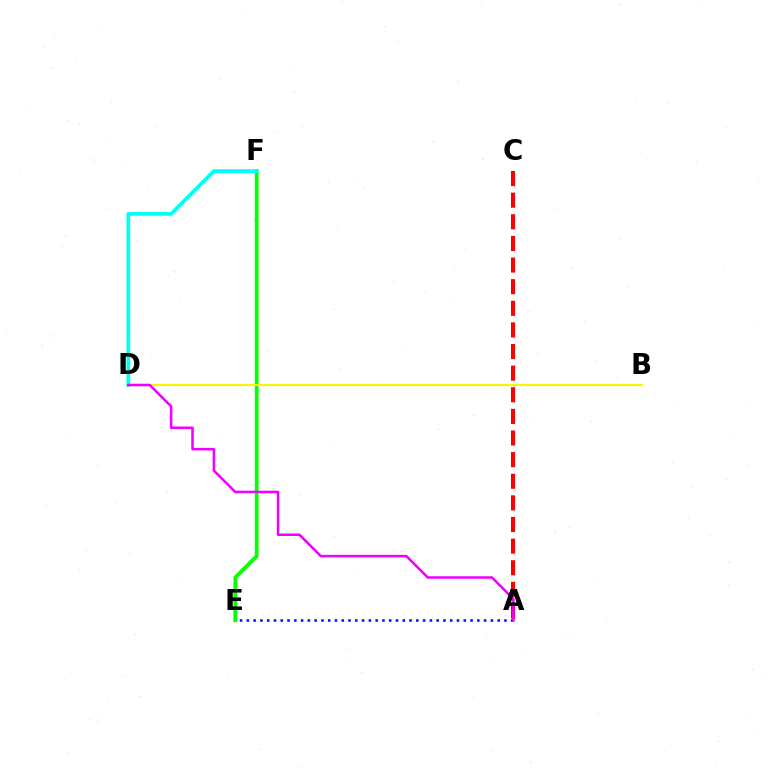{('A', 'E'): [{'color': '#0010ff', 'line_style': 'dotted', 'thickness': 1.84}], ('E', 'F'): [{'color': '#08ff00', 'line_style': 'solid', 'thickness': 2.72}], ('B', 'D'): [{'color': '#fcf500', 'line_style': 'solid', 'thickness': 1.52}], ('D', 'F'): [{'color': '#00fff6', 'line_style': 'solid', 'thickness': 2.68}], ('A', 'C'): [{'color': '#ff0000', 'line_style': 'dashed', 'thickness': 2.94}], ('A', 'D'): [{'color': '#ee00ff', 'line_style': 'solid', 'thickness': 1.82}]}